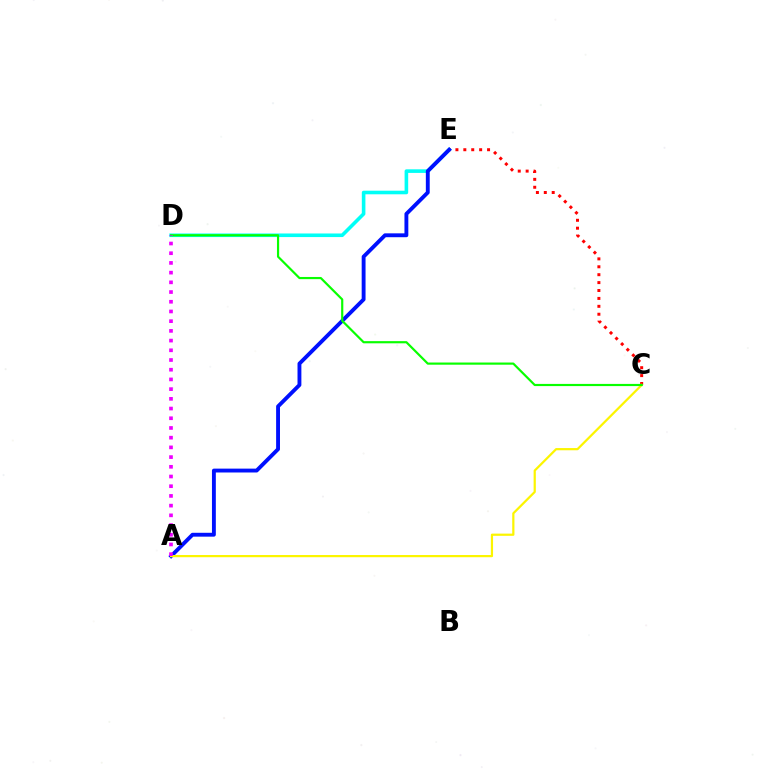{('D', 'E'): [{'color': '#00fff6', 'line_style': 'solid', 'thickness': 2.59}], ('C', 'E'): [{'color': '#ff0000', 'line_style': 'dotted', 'thickness': 2.15}], ('A', 'E'): [{'color': '#0010ff', 'line_style': 'solid', 'thickness': 2.79}], ('A', 'C'): [{'color': '#fcf500', 'line_style': 'solid', 'thickness': 1.6}], ('C', 'D'): [{'color': '#08ff00', 'line_style': 'solid', 'thickness': 1.57}], ('A', 'D'): [{'color': '#ee00ff', 'line_style': 'dotted', 'thickness': 2.64}]}